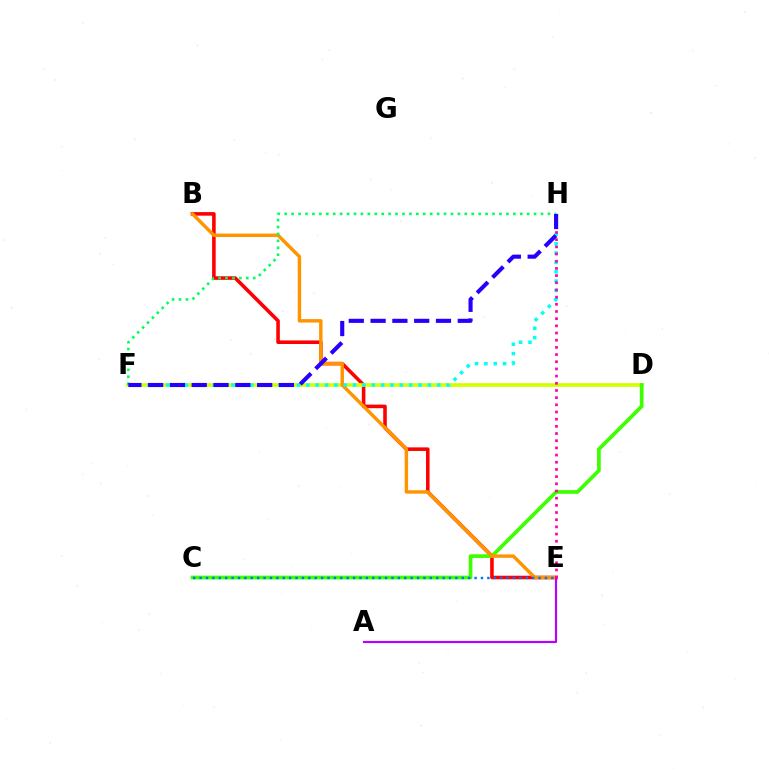{('B', 'E'): [{'color': '#ff0000', 'line_style': 'solid', 'thickness': 2.57}, {'color': '#ff9400', 'line_style': 'solid', 'thickness': 2.47}], ('D', 'F'): [{'color': '#d1ff00', 'line_style': 'solid', 'thickness': 2.63}], ('C', 'D'): [{'color': '#3dff00', 'line_style': 'solid', 'thickness': 2.67}], ('A', 'E'): [{'color': '#b900ff', 'line_style': 'solid', 'thickness': 1.55}], ('F', 'H'): [{'color': '#00fff6', 'line_style': 'dotted', 'thickness': 2.54}, {'color': '#00ff5c', 'line_style': 'dotted', 'thickness': 1.88}, {'color': '#2500ff', 'line_style': 'dashed', 'thickness': 2.96}], ('C', 'E'): [{'color': '#0074ff', 'line_style': 'dotted', 'thickness': 1.74}], ('E', 'H'): [{'color': '#ff00ac', 'line_style': 'dotted', 'thickness': 1.95}]}